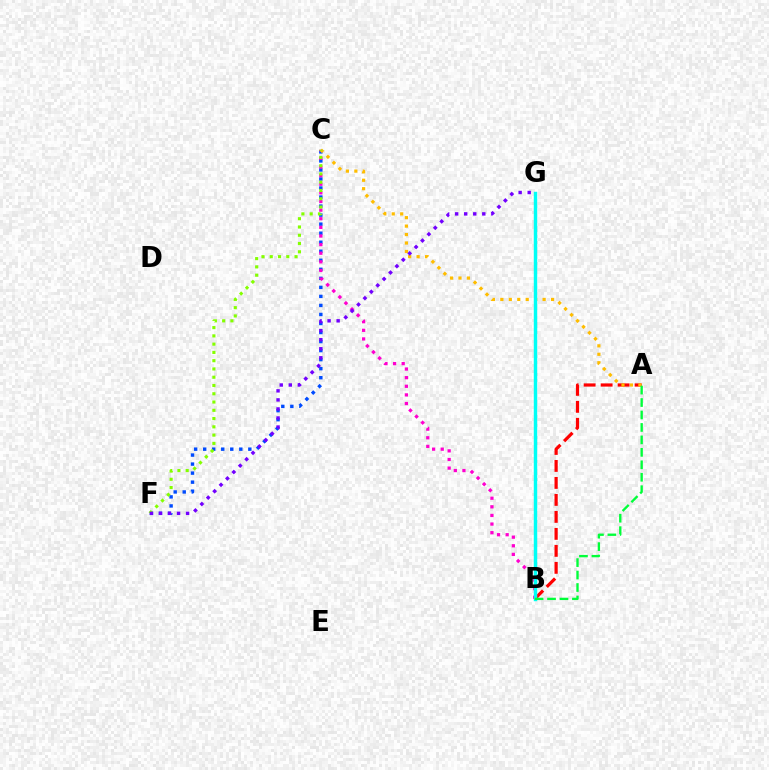{('C', 'F'): [{'color': '#004bff', 'line_style': 'dotted', 'thickness': 2.45}, {'color': '#84ff00', 'line_style': 'dotted', 'thickness': 2.25}], ('A', 'B'): [{'color': '#ff0000', 'line_style': 'dashed', 'thickness': 2.31}, {'color': '#00ff39', 'line_style': 'dashed', 'thickness': 1.69}], ('B', 'C'): [{'color': '#ff00cf', 'line_style': 'dotted', 'thickness': 2.34}], ('A', 'C'): [{'color': '#ffbd00', 'line_style': 'dotted', 'thickness': 2.3}], ('B', 'G'): [{'color': '#00fff6', 'line_style': 'solid', 'thickness': 2.48}], ('F', 'G'): [{'color': '#7200ff', 'line_style': 'dotted', 'thickness': 2.46}]}